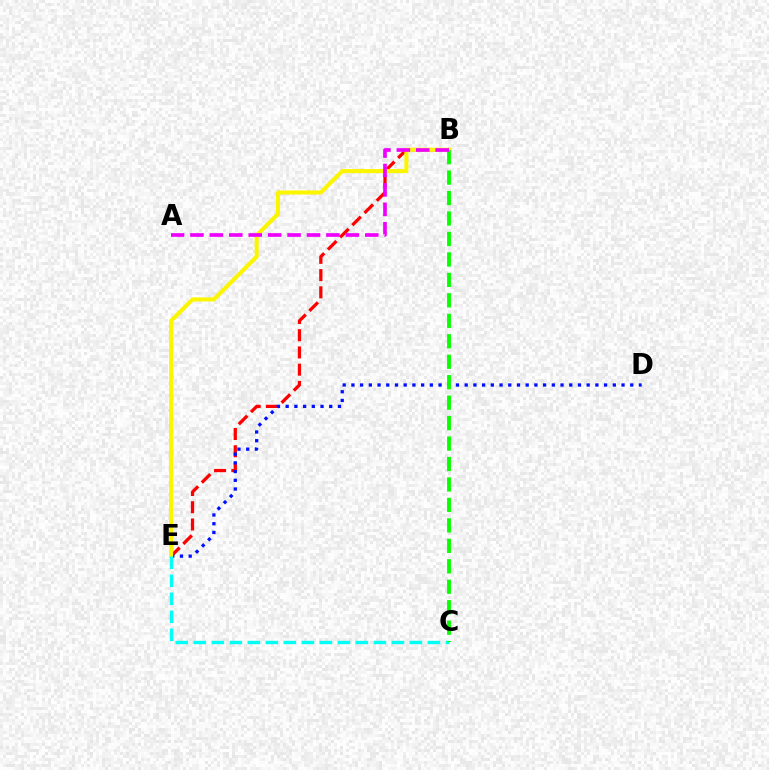{('B', 'E'): [{'color': '#ff0000', 'line_style': 'dashed', 'thickness': 2.34}, {'color': '#fcf500', 'line_style': 'solid', 'thickness': 2.92}], ('D', 'E'): [{'color': '#0010ff', 'line_style': 'dotted', 'thickness': 2.37}], ('C', 'E'): [{'color': '#00fff6', 'line_style': 'dashed', 'thickness': 2.45}], ('B', 'C'): [{'color': '#08ff00', 'line_style': 'dashed', 'thickness': 2.78}], ('A', 'B'): [{'color': '#ee00ff', 'line_style': 'dashed', 'thickness': 2.64}]}